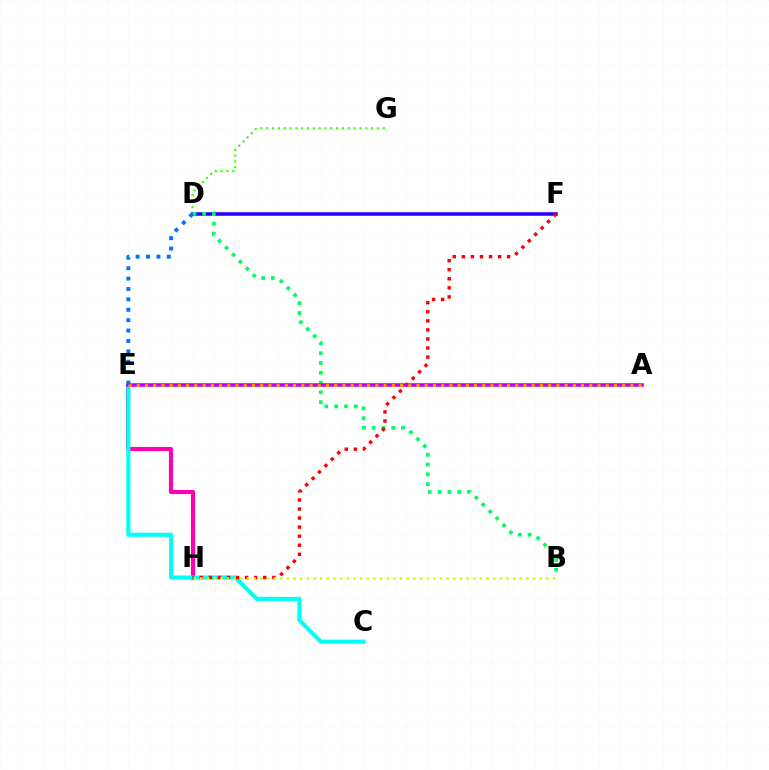{('D', 'G'): [{'color': '#3dff00', 'line_style': 'dotted', 'thickness': 1.58}], ('D', 'F'): [{'color': '#2500ff', 'line_style': 'solid', 'thickness': 2.56}], ('E', 'H'): [{'color': '#ff00ac', 'line_style': 'solid', 'thickness': 2.98}], ('C', 'E'): [{'color': '#00fff6', 'line_style': 'solid', 'thickness': 2.95}], ('B', 'D'): [{'color': '#00ff5c', 'line_style': 'dotted', 'thickness': 2.66}], ('F', 'H'): [{'color': '#ff0000', 'line_style': 'dotted', 'thickness': 2.46}], ('A', 'E'): [{'color': '#b900ff', 'line_style': 'solid', 'thickness': 2.55}, {'color': '#ff9400', 'line_style': 'dotted', 'thickness': 2.24}], ('D', 'E'): [{'color': '#0074ff', 'line_style': 'dotted', 'thickness': 2.82}], ('B', 'H'): [{'color': '#d1ff00', 'line_style': 'dotted', 'thickness': 1.81}]}